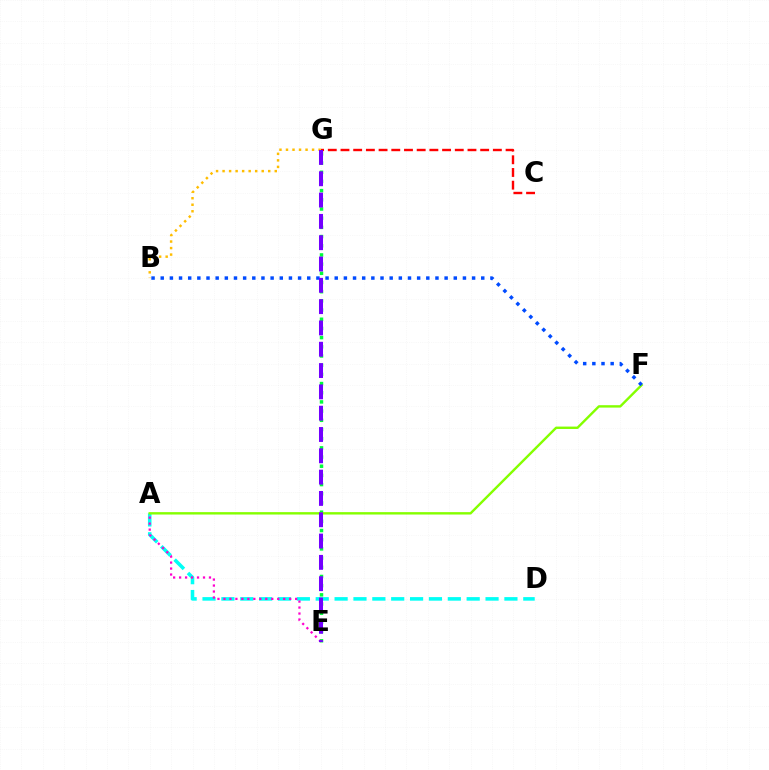{('E', 'G'): [{'color': '#00ff39', 'line_style': 'dotted', 'thickness': 2.5}, {'color': '#7200ff', 'line_style': 'dashed', 'thickness': 2.9}], ('A', 'D'): [{'color': '#00fff6', 'line_style': 'dashed', 'thickness': 2.56}], ('B', 'G'): [{'color': '#ffbd00', 'line_style': 'dotted', 'thickness': 1.77}], ('C', 'G'): [{'color': '#ff0000', 'line_style': 'dashed', 'thickness': 1.73}], ('A', 'E'): [{'color': '#ff00cf', 'line_style': 'dotted', 'thickness': 1.62}], ('A', 'F'): [{'color': '#84ff00', 'line_style': 'solid', 'thickness': 1.73}], ('B', 'F'): [{'color': '#004bff', 'line_style': 'dotted', 'thickness': 2.49}]}